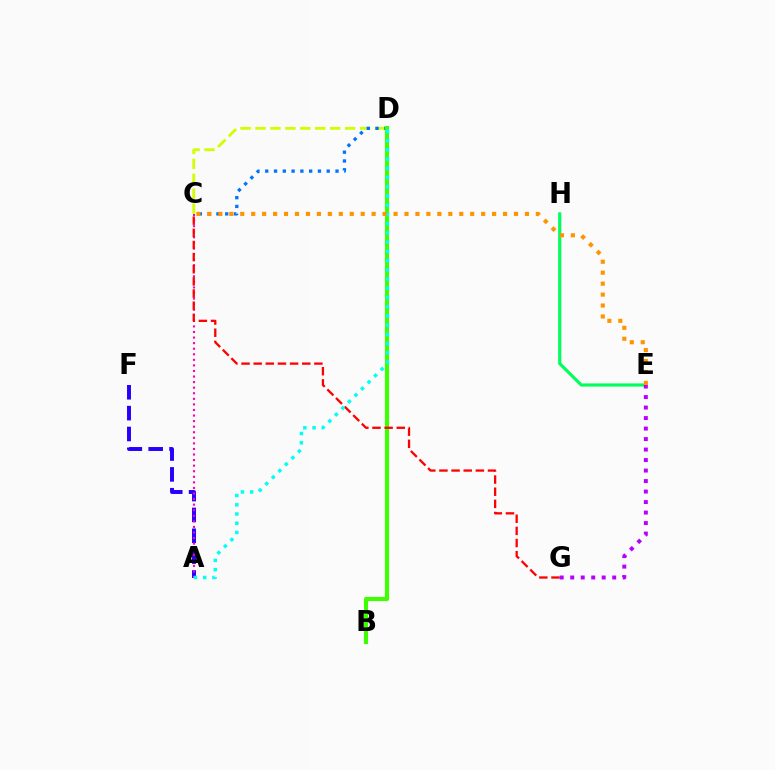{('C', 'D'): [{'color': '#d1ff00', 'line_style': 'dashed', 'thickness': 2.03}, {'color': '#0074ff', 'line_style': 'dotted', 'thickness': 2.39}], ('A', 'F'): [{'color': '#2500ff', 'line_style': 'dashed', 'thickness': 2.83}], ('A', 'C'): [{'color': '#ff00ac', 'line_style': 'dotted', 'thickness': 1.51}], ('E', 'H'): [{'color': '#00ff5c', 'line_style': 'solid', 'thickness': 2.27}], ('B', 'D'): [{'color': '#3dff00', 'line_style': 'solid', 'thickness': 2.98}], ('C', 'G'): [{'color': '#ff0000', 'line_style': 'dashed', 'thickness': 1.65}], ('E', 'G'): [{'color': '#b900ff', 'line_style': 'dotted', 'thickness': 2.85}], ('A', 'D'): [{'color': '#00fff6', 'line_style': 'dotted', 'thickness': 2.51}], ('C', 'E'): [{'color': '#ff9400', 'line_style': 'dotted', 'thickness': 2.98}]}